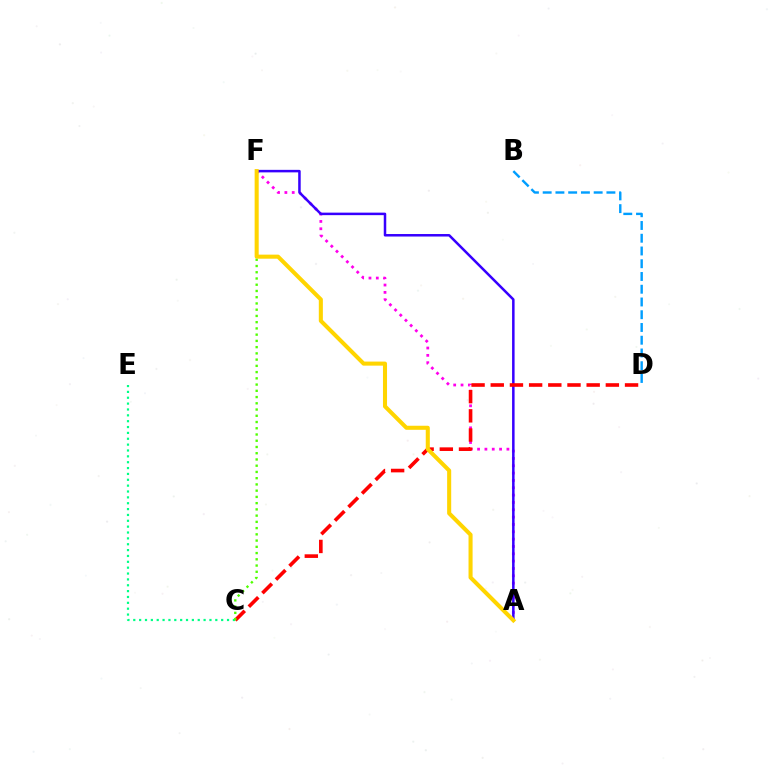{('A', 'F'): [{'color': '#ff00ed', 'line_style': 'dotted', 'thickness': 1.99}, {'color': '#3700ff', 'line_style': 'solid', 'thickness': 1.81}, {'color': '#ffd500', 'line_style': 'solid', 'thickness': 2.92}], ('C', 'D'): [{'color': '#ff0000', 'line_style': 'dashed', 'thickness': 2.61}], ('C', 'E'): [{'color': '#00ff86', 'line_style': 'dotted', 'thickness': 1.59}], ('C', 'F'): [{'color': '#4fff00', 'line_style': 'dotted', 'thickness': 1.7}], ('B', 'D'): [{'color': '#009eff', 'line_style': 'dashed', 'thickness': 1.73}]}